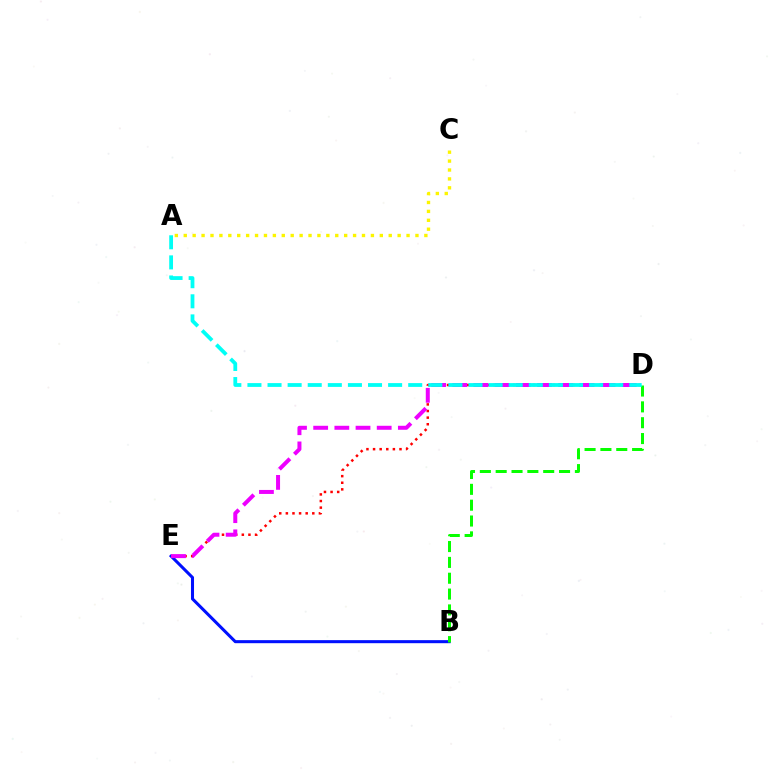{('B', 'E'): [{'color': '#0010ff', 'line_style': 'solid', 'thickness': 2.19}], ('D', 'E'): [{'color': '#ff0000', 'line_style': 'dotted', 'thickness': 1.8}, {'color': '#ee00ff', 'line_style': 'dashed', 'thickness': 2.88}], ('B', 'D'): [{'color': '#08ff00', 'line_style': 'dashed', 'thickness': 2.15}], ('A', 'D'): [{'color': '#00fff6', 'line_style': 'dashed', 'thickness': 2.73}], ('A', 'C'): [{'color': '#fcf500', 'line_style': 'dotted', 'thickness': 2.42}]}